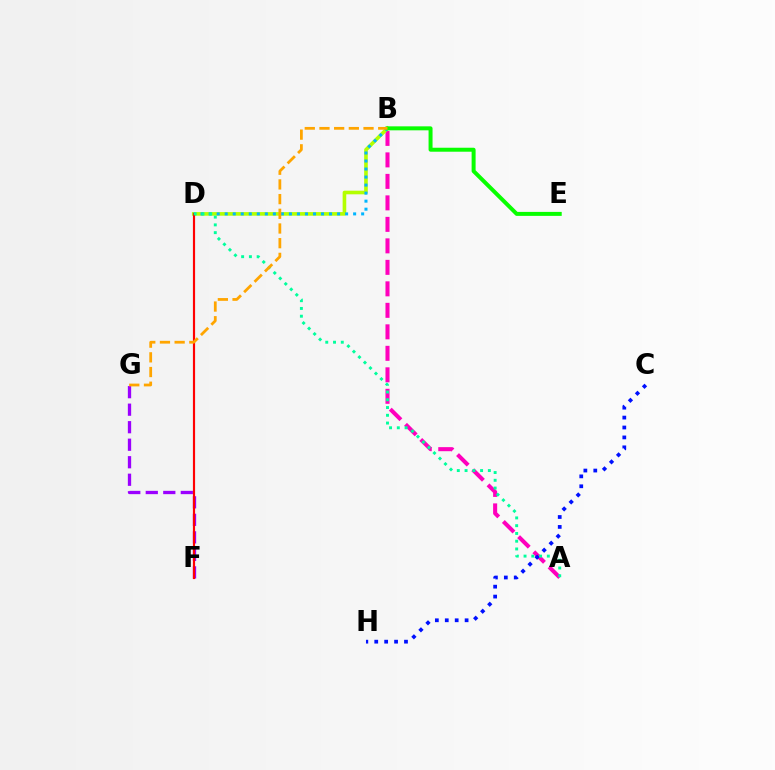{('A', 'B'): [{'color': '#ff00bd', 'line_style': 'dashed', 'thickness': 2.92}], ('B', 'D'): [{'color': '#b3ff00', 'line_style': 'solid', 'thickness': 2.61}, {'color': '#00b5ff', 'line_style': 'dotted', 'thickness': 2.18}], ('F', 'G'): [{'color': '#9b00ff', 'line_style': 'dashed', 'thickness': 2.38}], ('D', 'F'): [{'color': '#ff0000', 'line_style': 'solid', 'thickness': 1.56}], ('B', 'E'): [{'color': '#08ff00', 'line_style': 'solid', 'thickness': 2.87}], ('C', 'H'): [{'color': '#0010ff', 'line_style': 'dotted', 'thickness': 2.69}], ('A', 'D'): [{'color': '#00ff9d', 'line_style': 'dotted', 'thickness': 2.11}], ('B', 'G'): [{'color': '#ffa500', 'line_style': 'dashed', 'thickness': 2.0}]}